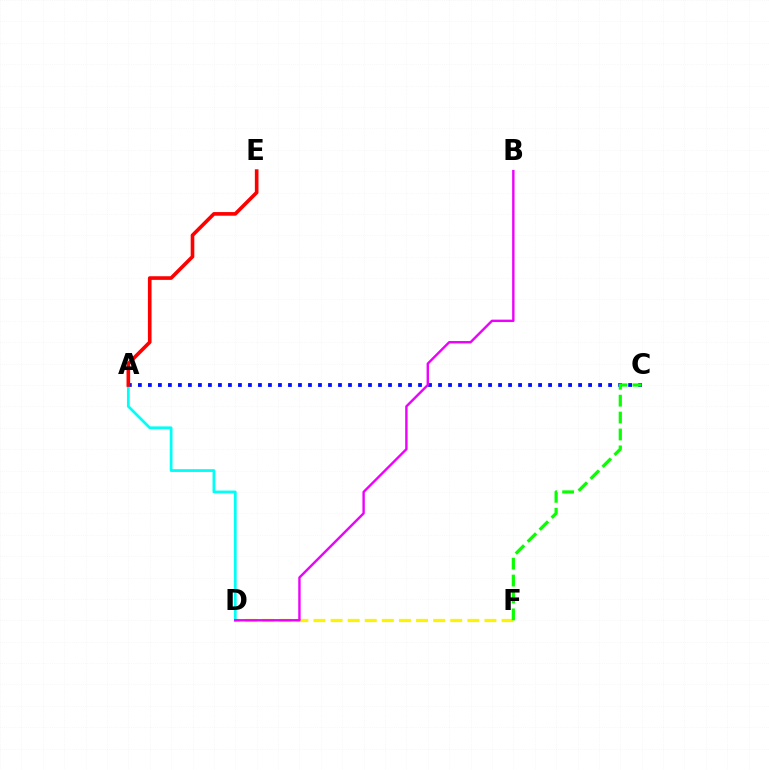{('D', 'F'): [{'color': '#fcf500', 'line_style': 'dashed', 'thickness': 2.32}], ('A', 'C'): [{'color': '#0010ff', 'line_style': 'dotted', 'thickness': 2.72}], ('C', 'F'): [{'color': '#08ff00', 'line_style': 'dashed', 'thickness': 2.3}], ('A', 'D'): [{'color': '#00fff6', 'line_style': 'solid', 'thickness': 1.99}], ('B', 'D'): [{'color': '#ee00ff', 'line_style': 'solid', 'thickness': 1.73}], ('A', 'E'): [{'color': '#ff0000', 'line_style': 'solid', 'thickness': 2.62}]}